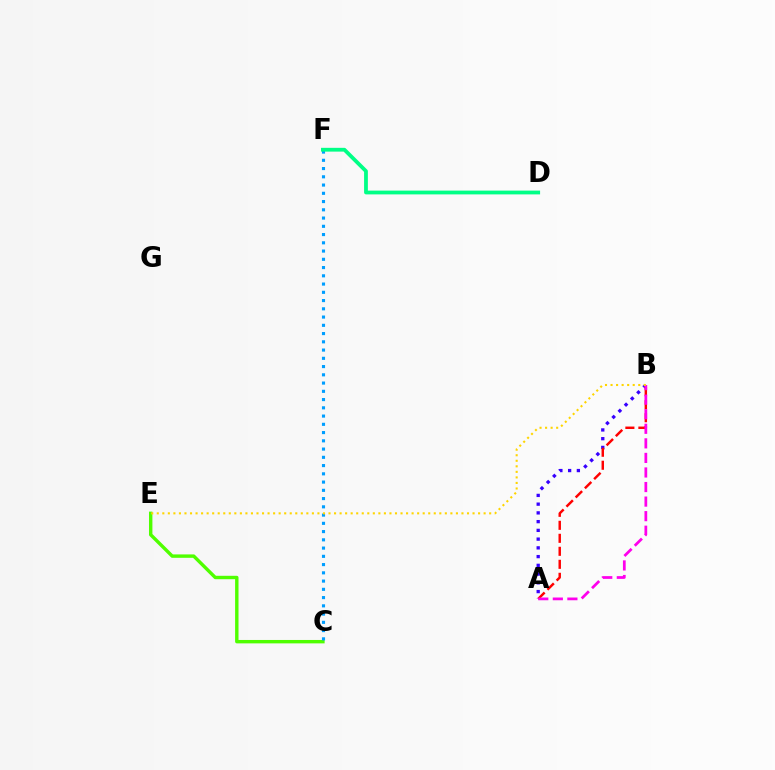{('A', 'B'): [{'color': '#3700ff', 'line_style': 'dotted', 'thickness': 2.38}, {'color': '#ff0000', 'line_style': 'dashed', 'thickness': 1.77}, {'color': '#ff00ed', 'line_style': 'dashed', 'thickness': 1.98}], ('C', 'E'): [{'color': '#4fff00', 'line_style': 'solid', 'thickness': 2.45}], ('C', 'F'): [{'color': '#009eff', 'line_style': 'dotted', 'thickness': 2.24}], ('D', 'F'): [{'color': '#00ff86', 'line_style': 'solid', 'thickness': 2.72}], ('B', 'E'): [{'color': '#ffd500', 'line_style': 'dotted', 'thickness': 1.51}]}